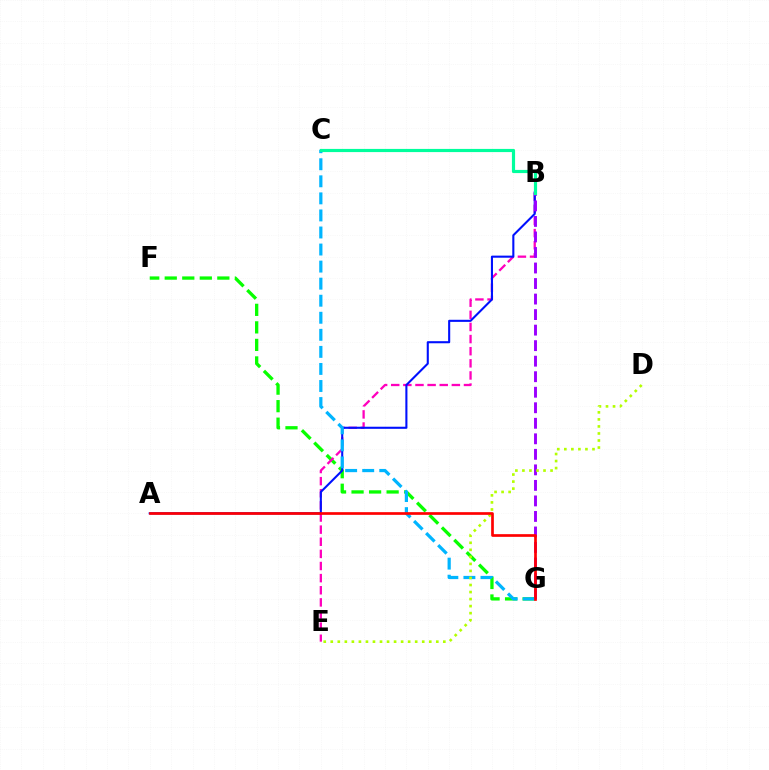{('F', 'G'): [{'color': '#08ff00', 'line_style': 'dashed', 'thickness': 2.38}], ('B', 'E'): [{'color': '#ff00bd', 'line_style': 'dashed', 'thickness': 1.65}], ('A', 'B'): [{'color': '#0010ff', 'line_style': 'solid', 'thickness': 1.51}], ('B', 'G'): [{'color': '#9b00ff', 'line_style': 'dashed', 'thickness': 2.11}], ('B', 'C'): [{'color': '#ffa500', 'line_style': 'solid', 'thickness': 1.82}, {'color': '#00ff9d', 'line_style': 'solid', 'thickness': 2.28}], ('C', 'G'): [{'color': '#00b5ff', 'line_style': 'dashed', 'thickness': 2.32}], ('D', 'E'): [{'color': '#b3ff00', 'line_style': 'dotted', 'thickness': 1.91}], ('A', 'G'): [{'color': '#ff0000', 'line_style': 'solid', 'thickness': 1.93}]}